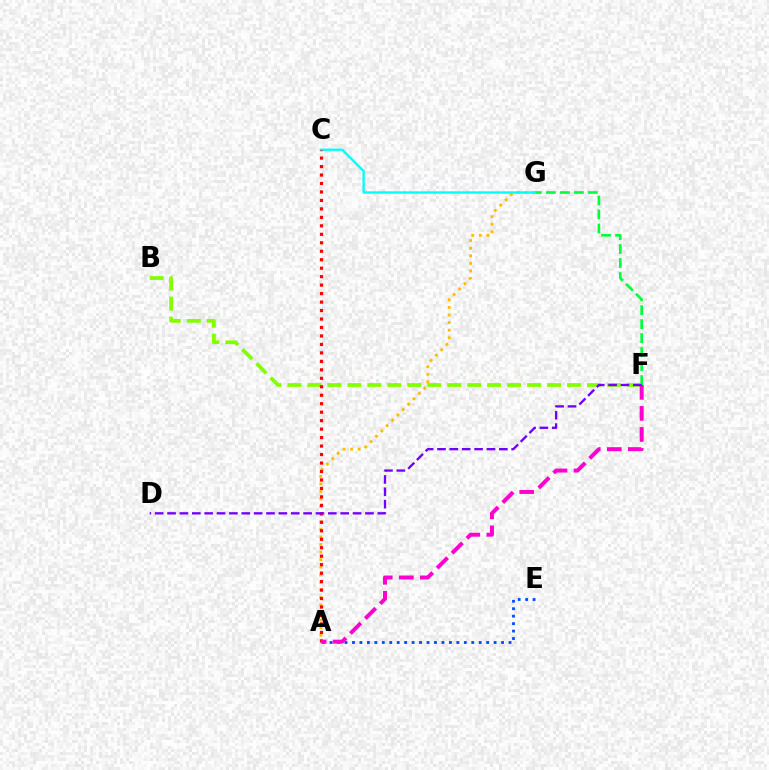{('F', 'G'): [{'color': '#00ff39', 'line_style': 'dashed', 'thickness': 1.9}], ('B', 'F'): [{'color': '#84ff00', 'line_style': 'dashed', 'thickness': 2.71}], ('A', 'G'): [{'color': '#ffbd00', 'line_style': 'dotted', 'thickness': 2.06}], ('C', 'G'): [{'color': '#00fff6', 'line_style': 'solid', 'thickness': 1.69}], ('A', 'E'): [{'color': '#004bff', 'line_style': 'dotted', 'thickness': 2.03}], ('A', 'C'): [{'color': '#ff0000', 'line_style': 'dotted', 'thickness': 2.3}], ('A', 'F'): [{'color': '#ff00cf', 'line_style': 'dashed', 'thickness': 2.86}], ('D', 'F'): [{'color': '#7200ff', 'line_style': 'dashed', 'thickness': 1.68}]}